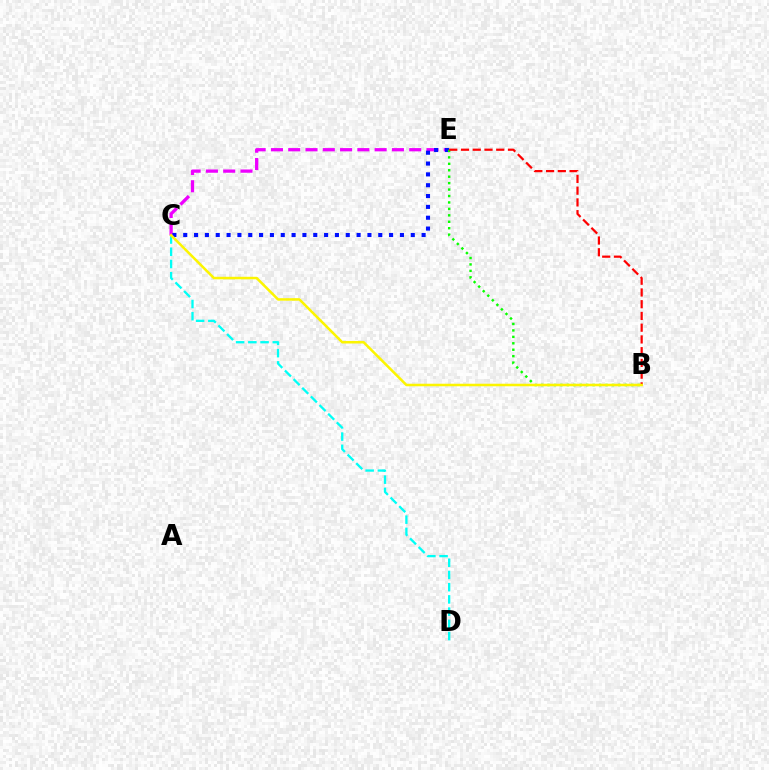{('C', 'E'): [{'color': '#ee00ff', 'line_style': 'dashed', 'thickness': 2.35}, {'color': '#0010ff', 'line_style': 'dotted', 'thickness': 2.94}], ('B', 'E'): [{'color': '#08ff00', 'line_style': 'dotted', 'thickness': 1.75}, {'color': '#ff0000', 'line_style': 'dashed', 'thickness': 1.6}], ('C', 'D'): [{'color': '#00fff6', 'line_style': 'dashed', 'thickness': 1.66}], ('B', 'C'): [{'color': '#fcf500', 'line_style': 'solid', 'thickness': 1.83}]}